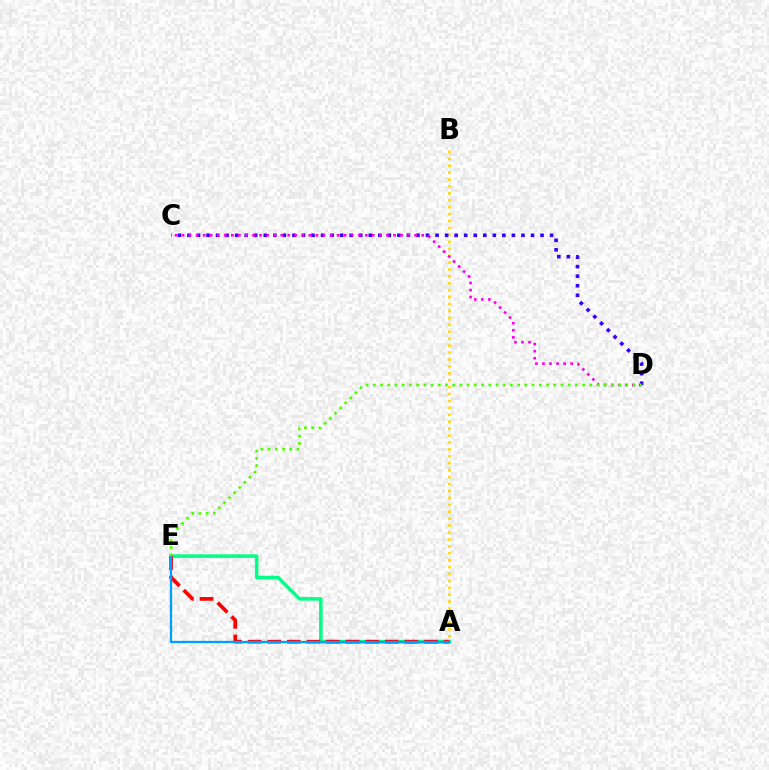{('A', 'B'): [{'color': '#ffd500', 'line_style': 'dotted', 'thickness': 1.88}], ('C', 'D'): [{'color': '#3700ff', 'line_style': 'dotted', 'thickness': 2.59}, {'color': '#ff00ed', 'line_style': 'dotted', 'thickness': 1.92}], ('A', 'E'): [{'color': '#00ff86', 'line_style': 'solid', 'thickness': 2.56}, {'color': '#ff0000', 'line_style': 'dashed', 'thickness': 2.66}, {'color': '#009eff', 'line_style': 'solid', 'thickness': 1.65}], ('D', 'E'): [{'color': '#4fff00', 'line_style': 'dotted', 'thickness': 1.96}]}